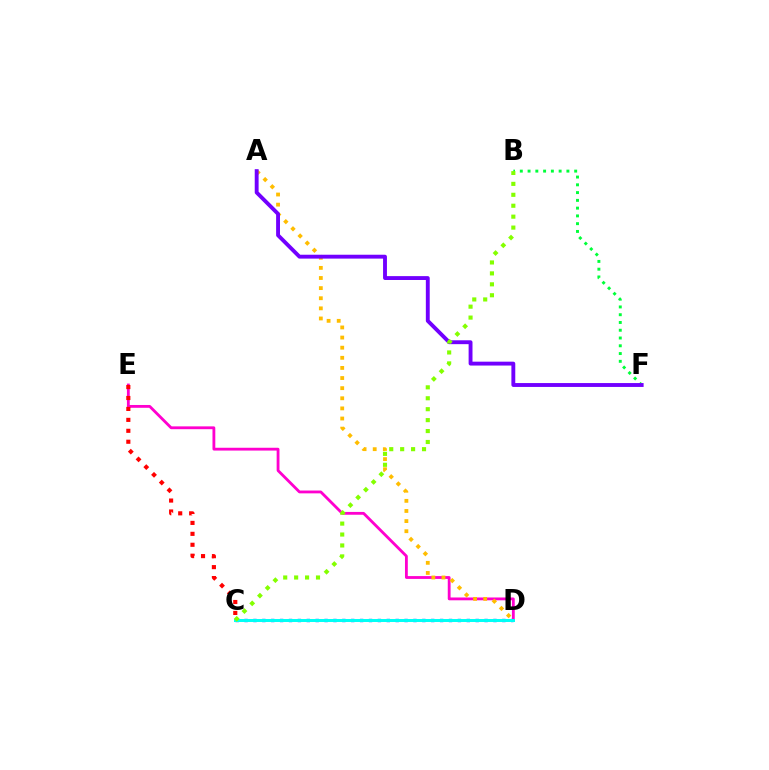{('C', 'D'): [{'color': '#004bff', 'line_style': 'dotted', 'thickness': 2.42}, {'color': '#00fff6', 'line_style': 'solid', 'thickness': 2.15}], ('D', 'E'): [{'color': '#ff00cf', 'line_style': 'solid', 'thickness': 2.03}], ('A', 'D'): [{'color': '#ffbd00', 'line_style': 'dotted', 'thickness': 2.75}], ('B', 'F'): [{'color': '#00ff39', 'line_style': 'dotted', 'thickness': 2.11}], ('C', 'E'): [{'color': '#ff0000', 'line_style': 'dotted', 'thickness': 2.97}], ('A', 'F'): [{'color': '#7200ff', 'line_style': 'solid', 'thickness': 2.79}], ('B', 'C'): [{'color': '#84ff00', 'line_style': 'dotted', 'thickness': 2.97}]}